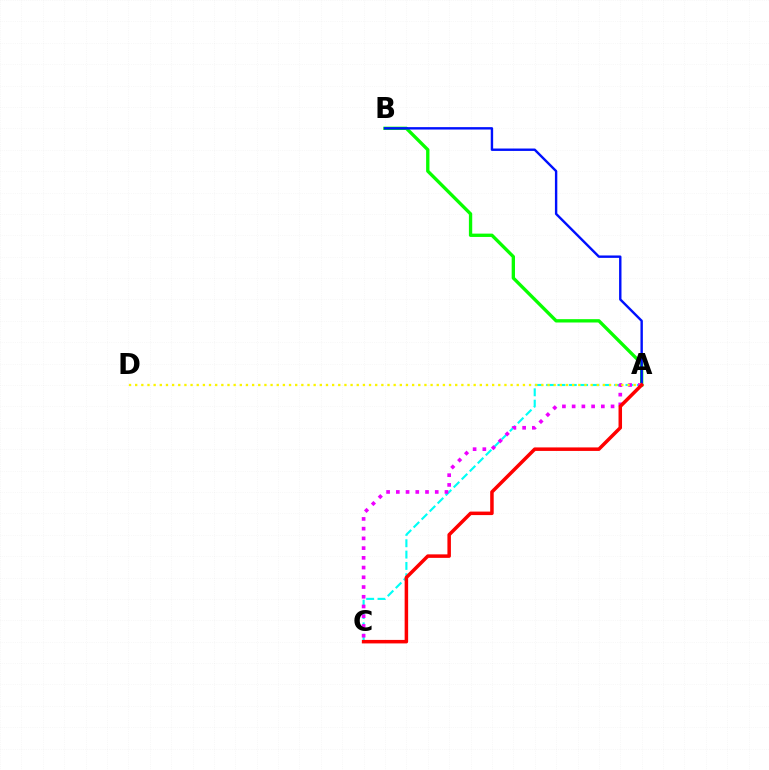{('A', 'B'): [{'color': '#08ff00', 'line_style': 'solid', 'thickness': 2.4}, {'color': '#0010ff', 'line_style': 'solid', 'thickness': 1.73}], ('A', 'C'): [{'color': '#00fff6', 'line_style': 'dashed', 'thickness': 1.54}, {'color': '#ee00ff', 'line_style': 'dotted', 'thickness': 2.64}, {'color': '#ff0000', 'line_style': 'solid', 'thickness': 2.52}], ('A', 'D'): [{'color': '#fcf500', 'line_style': 'dotted', 'thickness': 1.67}]}